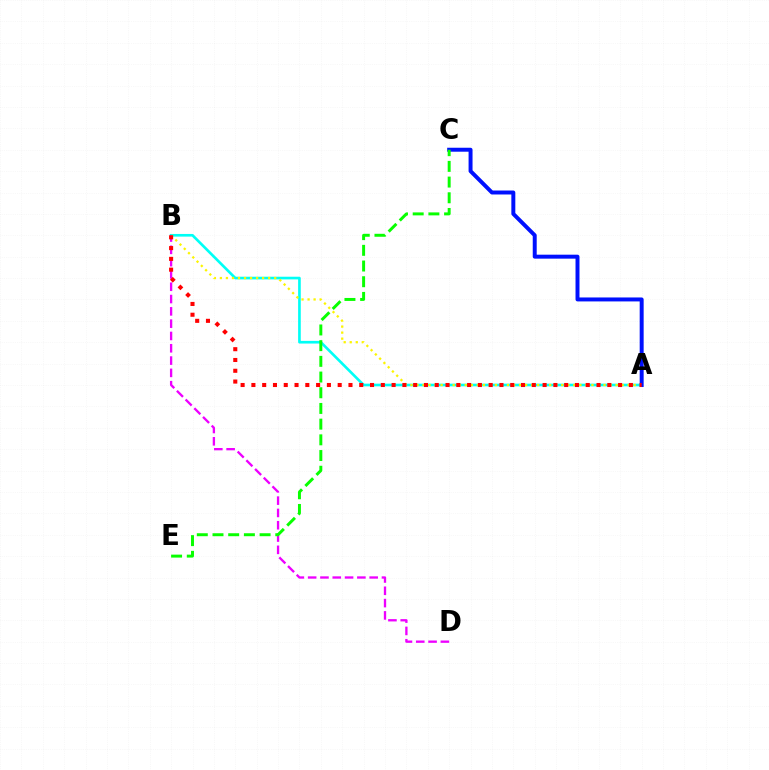{('A', 'B'): [{'color': '#00fff6', 'line_style': 'solid', 'thickness': 1.92}, {'color': '#fcf500', 'line_style': 'dotted', 'thickness': 1.64}, {'color': '#ff0000', 'line_style': 'dotted', 'thickness': 2.93}], ('B', 'D'): [{'color': '#ee00ff', 'line_style': 'dashed', 'thickness': 1.67}], ('A', 'C'): [{'color': '#0010ff', 'line_style': 'solid', 'thickness': 2.85}], ('C', 'E'): [{'color': '#08ff00', 'line_style': 'dashed', 'thickness': 2.13}]}